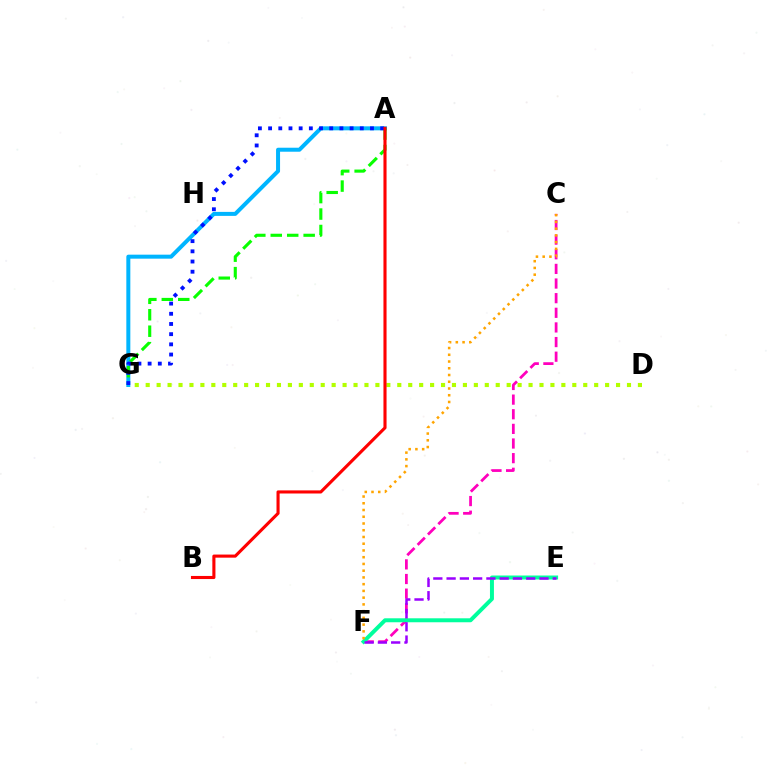{('C', 'F'): [{'color': '#ff00bd', 'line_style': 'dashed', 'thickness': 1.99}, {'color': '#ffa500', 'line_style': 'dotted', 'thickness': 1.83}], ('E', 'F'): [{'color': '#00ff9d', 'line_style': 'solid', 'thickness': 2.86}, {'color': '#9b00ff', 'line_style': 'dashed', 'thickness': 1.8}], ('A', 'G'): [{'color': '#00b5ff', 'line_style': 'solid', 'thickness': 2.88}, {'color': '#08ff00', 'line_style': 'dashed', 'thickness': 2.23}, {'color': '#0010ff', 'line_style': 'dotted', 'thickness': 2.77}], ('D', 'G'): [{'color': '#b3ff00', 'line_style': 'dotted', 'thickness': 2.97}], ('A', 'B'): [{'color': '#ff0000', 'line_style': 'solid', 'thickness': 2.23}]}